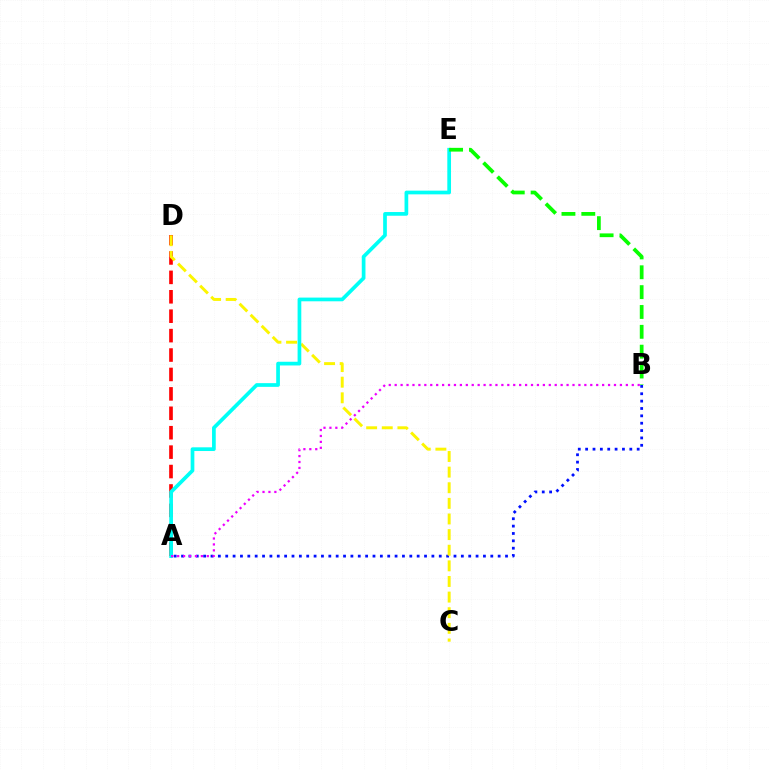{('A', 'B'): [{'color': '#0010ff', 'line_style': 'dotted', 'thickness': 2.0}, {'color': '#ee00ff', 'line_style': 'dotted', 'thickness': 1.61}], ('A', 'D'): [{'color': '#ff0000', 'line_style': 'dashed', 'thickness': 2.64}], ('C', 'D'): [{'color': '#fcf500', 'line_style': 'dashed', 'thickness': 2.12}], ('A', 'E'): [{'color': '#00fff6', 'line_style': 'solid', 'thickness': 2.67}], ('B', 'E'): [{'color': '#08ff00', 'line_style': 'dashed', 'thickness': 2.7}]}